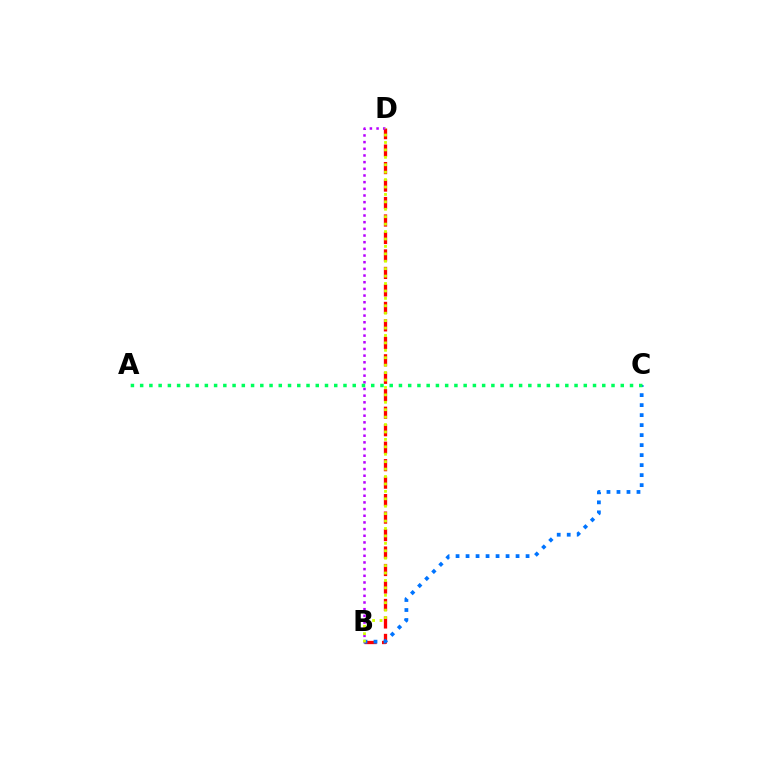{('B', 'D'): [{'color': '#ff0000', 'line_style': 'dashed', 'thickness': 2.37}, {'color': '#b900ff', 'line_style': 'dotted', 'thickness': 1.81}, {'color': '#d1ff00', 'line_style': 'dotted', 'thickness': 2.02}], ('B', 'C'): [{'color': '#0074ff', 'line_style': 'dotted', 'thickness': 2.72}], ('A', 'C'): [{'color': '#00ff5c', 'line_style': 'dotted', 'thickness': 2.51}]}